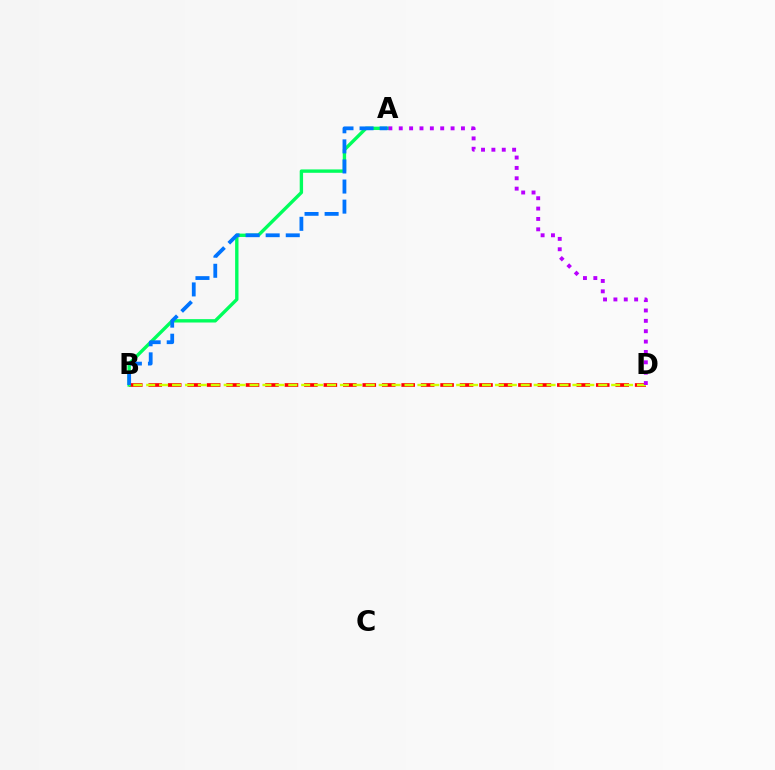{('B', 'D'): [{'color': '#ff0000', 'line_style': 'dashed', 'thickness': 2.64}, {'color': '#d1ff00', 'line_style': 'dashed', 'thickness': 1.75}], ('A', 'B'): [{'color': '#00ff5c', 'line_style': 'solid', 'thickness': 2.43}, {'color': '#0074ff', 'line_style': 'dashed', 'thickness': 2.73}], ('A', 'D'): [{'color': '#b900ff', 'line_style': 'dotted', 'thickness': 2.82}]}